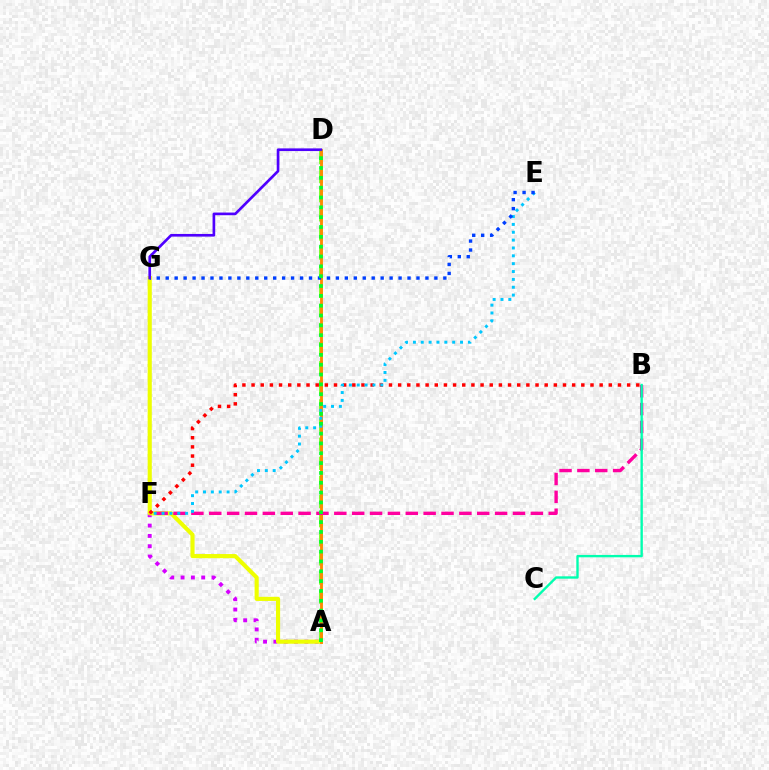{('A', 'F'): [{'color': '#d600ff', 'line_style': 'dotted', 'thickness': 2.8}], ('A', 'G'): [{'color': '#eeff00', 'line_style': 'solid', 'thickness': 2.97}], ('B', 'F'): [{'color': '#ff0000', 'line_style': 'dotted', 'thickness': 2.49}, {'color': '#ff00a0', 'line_style': 'dashed', 'thickness': 2.43}], ('A', 'D'): [{'color': '#66ff00', 'line_style': 'dashed', 'thickness': 2.6}, {'color': '#ff8800', 'line_style': 'solid', 'thickness': 2.06}, {'color': '#00ff27', 'line_style': 'dotted', 'thickness': 2.67}], ('E', 'F'): [{'color': '#00c7ff', 'line_style': 'dotted', 'thickness': 2.13}], ('B', 'C'): [{'color': '#00ffaf', 'line_style': 'solid', 'thickness': 1.7}], ('E', 'G'): [{'color': '#003fff', 'line_style': 'dotted', 'thickness': 2.43}], ('D', 'G'): [{'color': '#4f00ff', 'line_style': 'solid', 'thickness': 1.92}]}